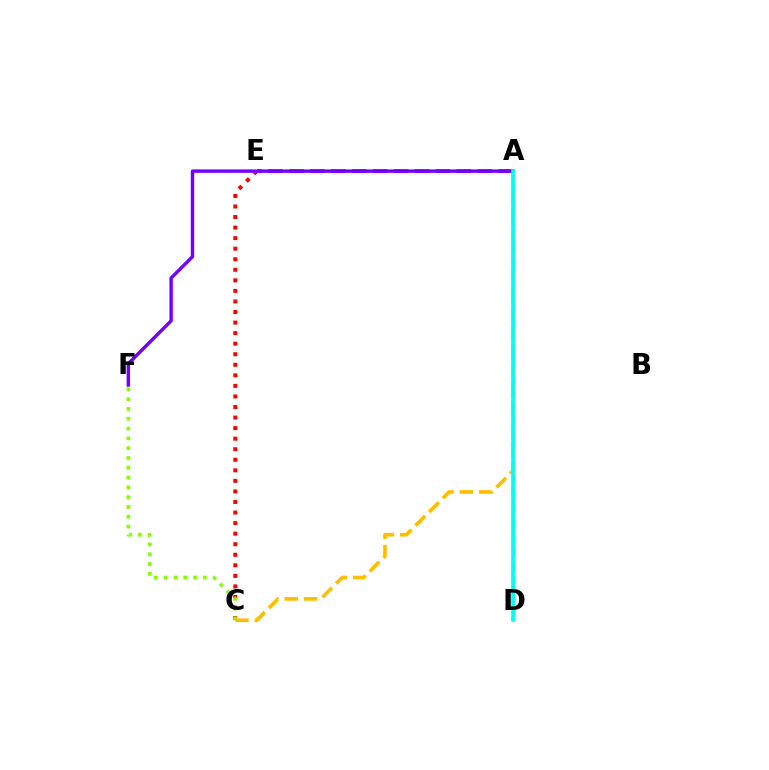{('A', 'D'): [{'color': '#004bff', 'line_style': 'dotted', 'thickness': 1.69}, {'color': '#00ff39', 'line_style': 'dashed', 'thickness': 1.96}, {'color': '#00fff6', 'line_style': 'solid', 'thickness': 2.61}], ('C', 'E'): [{'color': '#ff0000', 'line_style': 'dotted', 'thickness': 2.87}], ('C', 'F'): [{'color': '#84ff00', 'line_style': 'dotted', 'thickness': 2.66}], ('A', 'E'): [{'color': '#ff00cf', 'line_style': 'dashed', 'thickness': 2.84}], ('A', 'F'): [{'color': '#7200ff', 'line_style': 'solid', 'thickness': 2.45}], ('A', 'C'): [{'color': '#ffbd00', 'line_style': 'dashed', 'thickness': 2.63}]}